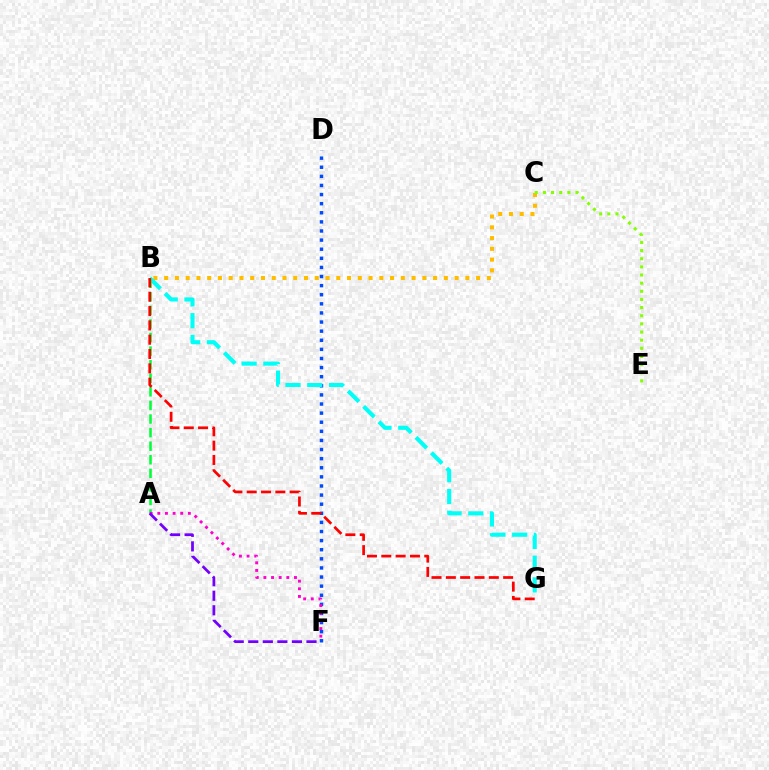{('B', 'C'): [{'color': '#ffbd00', 'line_style': 'dotted', 'thickness': 2.92}], ('C', 'E'): [{'color': '#84ff00', 'line_style': 'dotted', 'thickness': 2.21}], ('D', 'F'): [{'color': '#004bff', 'line_style': 'dotted', 'thickness': 2.47}], ('B', 'G'): [{'color': '#00fff6', 'line_style': 'dashed', 'thickness': 2.96}, {'color': '#ff0000', 'line_style': 'dashed', 'thickness': 1.95}], ('A', 'B'): [{'color': '#00ff39', 'line_style': 'dashed', 'thickness': 1.84}], ('A', 'F'): [{'color': '#ff00cf', 'line_style': 'dotted', 'thickness': 2.08}, {'color': '#7200ff', 'line_style': 'dashed', 'thickness': 1.98}]}